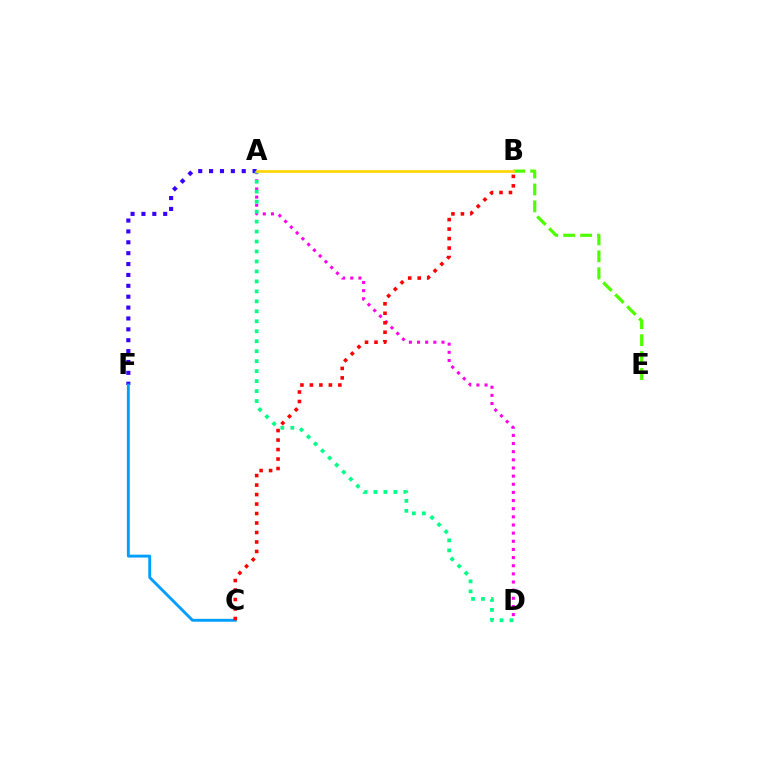{('A', 'F'): [{'color': '#3700ff', 'line_style': 'dotted', 'thickness': 2.96}], ('A', 'D'): [{'color': '#ff00ed', 'line_style': 'dotted', 'thickness': 2.21}, {'color': '#00ff86', 'line_style': 'dotted', 'thickness': 2.71}], ('B', 'E'): [{'color': '#4fff00', 'line_style': 'dashed', 'thickness': 2.3}], ('C', 'F'): [{'color': '#009eff', 'line_style': 'solid', 'thickness': 2.08}], ('B', 'C'): [{'color': '#ff0000', 'line_style': 'dotted', 'thickness': 2.58}], ('A', 'B'): [{'color': '#ffd500', 'line_style': 'solid', 'thickness': 1.91}]}